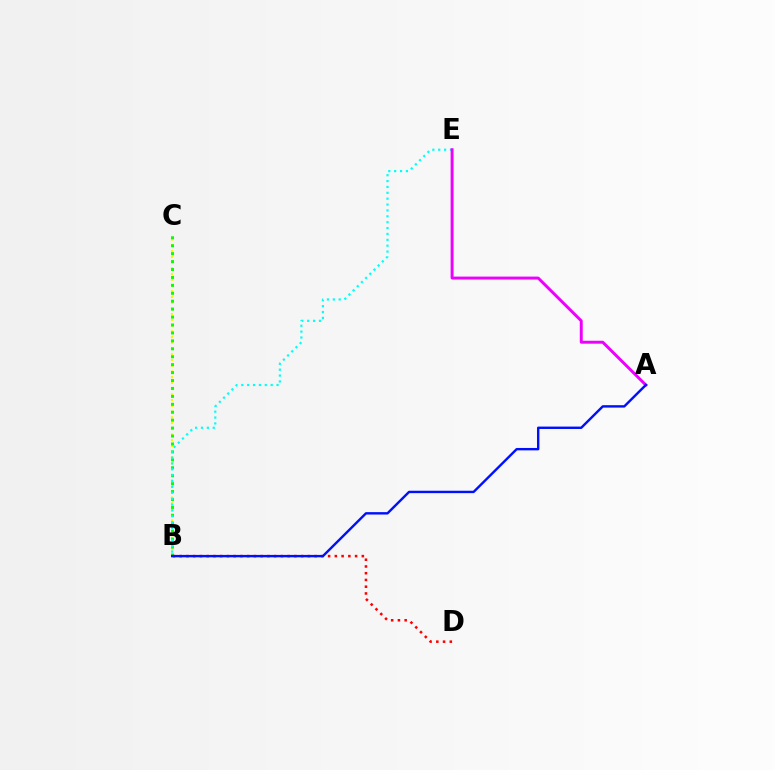{('B', 'C'): [{'color': '#fcf500', 'line_style': 'dotted', 'thickness': 1.56}, {'color': '#08ff00', 'line_style': 'dotted', 'thickness': 2.15}], ('B', 'D'): [{'color': '#ff0000', 'line_style': 'dotted', 'thickness': 1.83}], ('B', 'E'): [{'color': '#00fff6', 'line_style': 'dotted', 'thickness': 1.6}], ('A', 'E'): [{'color': '#ee00ff', 'line_style': 'solid', 'thickness': 2.12}], ('A', 'B'): [{'color': '#0010ff', 'line_style': 'solid', 'thickness': 1.74}]}